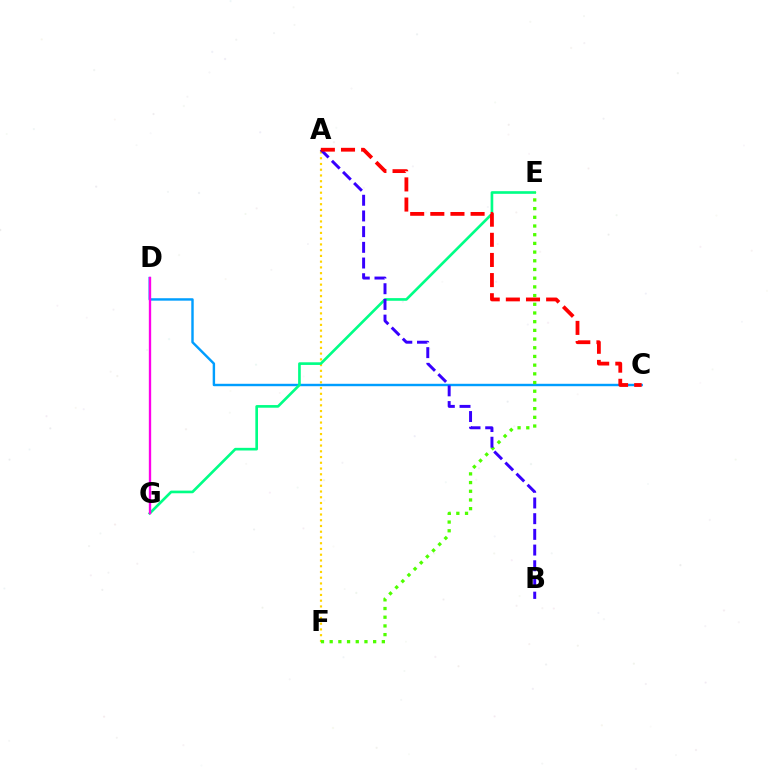{('C', 'D'): [{'color': '#009eff', 'line_style': 'solid', 'thickness': 1.75}], ('A', 'F'): [{'color': '#ffd500', 'line_style': 'dotted', 'thickness': 1.56}], ('E', 'G'): [{'color': '#00ff86', 'line_style': 'solid', 'thickness': 1.91}], ('E', 'F'): [{'color': '#4fff00', 'line_style': 'dotted', 'thickness': 2.36}], ('A', 'B'): [{'color': '#3700ff', 'line_style': 'dashed', 'thickness': 2.13}], ('D', 'G'): [{'color': '#ff00ed', 'line_style': 'solid', 'thickness': 1.69}], ('A', 'C'): [{'color': '#ff0000', 'line_style': 'dashed', 'thickness': 2.74}]}